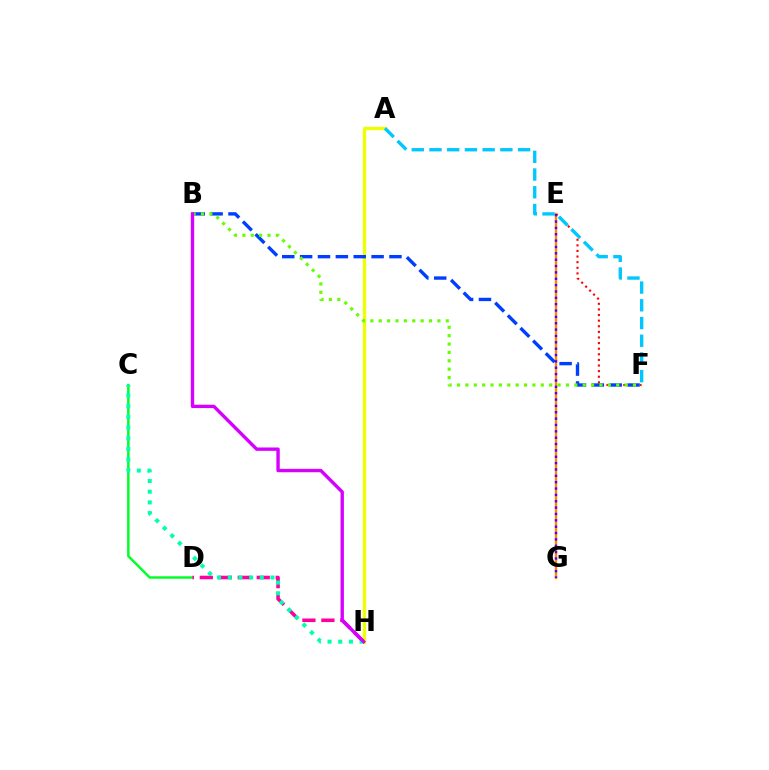{('A', 'H'): [{'color': '#eeff00', 'line_style': 'solid', 'thickness': 2.39}], ('E', 'F'): [{'color': '#ff0000', 'line_style': 'dotted', 'thickness': 1.52}], ('E', 'G'): [{'color': '#ff8800', 'line_style': 'solid', 'thickness': 1.7}, {'color': '#4f00ff', 'line_style': 'dotted', 'thickness': 1.73}], ('C', 'D'): [{'color': '#00ff27', 'line_style': 'solid', 'thickness': 1.78}], ('B', 'F'): [{'color': '#003fff', 'line_style': 'dashed', 'thickness': 2.43}, {'color': '#66ff00', 'line_style': 'dotted', 'thickness': 2.28}], ('A', 'F'): [{'color': '#00c7ff', 'line_style': 'dashed', 'thickness': 2.41}], ('D', 'H'): [{'color': '#ff00a0', 'line_style': 'dashed', 'thickness': 2.58}], ('C', 'H'): [{'color': '#00ffaf', 'line_style': 'dotted', 'thickness': 2.9}], ('B', 'H'): [{'color': '#d600ff', 'line_style': 'solid', 'thickness': 2.43}]}